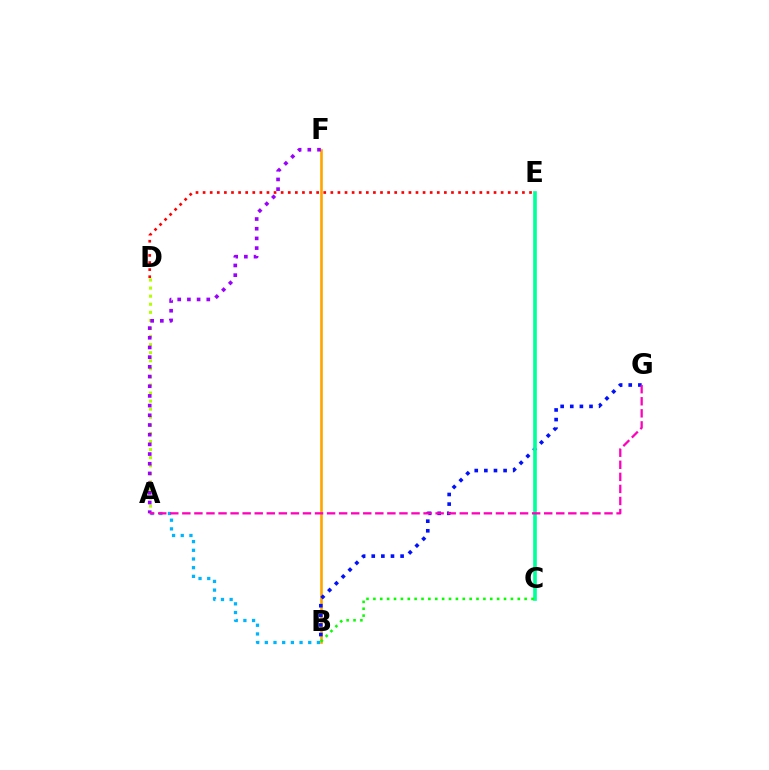{('A', 'D'): [{'color': '#b3ff00', 'line_style': 'dotted', 'thickness': 2.19}], ('B', 'F'): [{'color': '#ffa500', 'line_style': 'solid', 'thickness': 1.9}], ('B', 'G'): [{'color': '#0010ff', 'line_style': 'dotted', 'thickness': 2.61}], ('C', 'E'): [{'color': '#00ff9d', 'line_style': 'solid', 'thickness': 2.62}], ('A', 'B'): [{'color': '#00b5ff', 'line_style': 'dotted', 'thickness': 2.36}], ('A', 'F'): [{'color': '#9b00ff', 'line_style': 'dotted', 'thickness': 2.63}], ('B', 'C'): [{'color': '#08ff00', 'line_style': 'dotted', 'thickness': 1.87}], ('D', 'E'): [{'color': '#ff0000', 'line_style': 'dotted', 'thickness': 1.93}], ('A', 'G'): [{'color': '#ff00bd', 'line_style': 'dashed', 'thickness': 1.64}]}